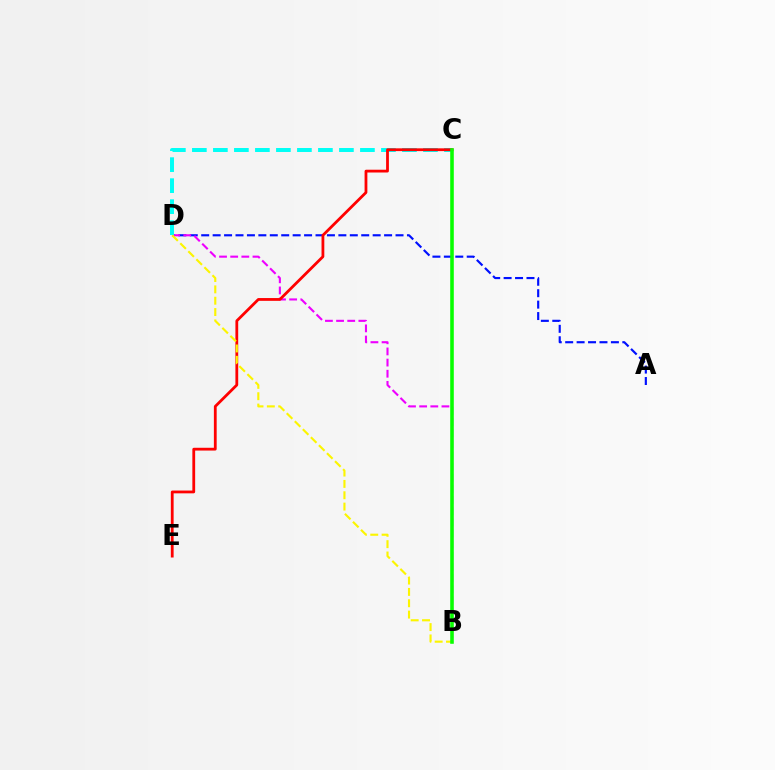{('A', 'D'): [{'color': '#0010ff', 'line_style': 'dashed', 'thickness': 1.55}], ('B', 'D'): [{'color': '#ee00ff', 'line_style': 'dashed', 'thickness': 1.51}, {'color': '#fcf500', 'line_style': 'dashed', 'thickness': 1.54}], ('C', 'D'): [{'color': '#00fff6', 'line_style': 'dashed', 'thickness': 2.85}], ('C', 'E'): [{'color': '#ff0000', 'line_style': 'solid', 'thickness': 2.01}], ('B', 'C'): [{'color': '#08ff00', 'line_style': 'solid', 'thickness': 2.58}]}